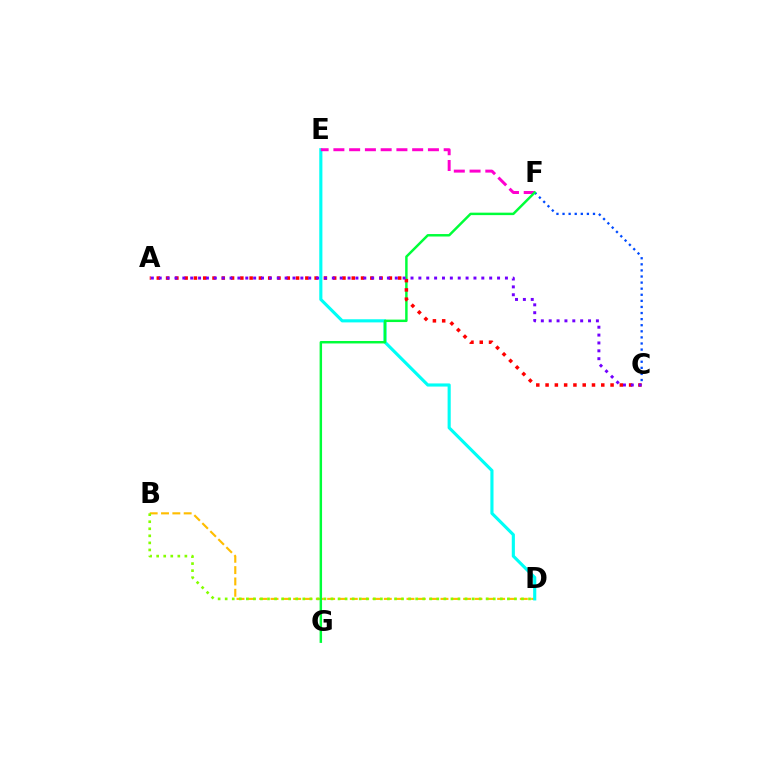{('B', 'D'): [{'color': '#ffbd00', 'line_style': 'dashed', 'thickness': 1.54}, {'color': '#84ff00', 'line_style': 'dotted', 'thickness': 1.92}], ('D', 'E'): [{'color': '#00fff6', 'line_style': 'solid', 'thickness': 2.25}], ('C', 'F'): [{'color': '#004bff', 'line_style': 'dotted', 'thickness': 1.65}], ('E', 'F'): [{'color': '#ff00cf', 'line_style': 'dashed', 'thickness': 2.14}], ('F', 'G'): [{'color': '#00ff39', 'line_style': 'solid', 'thickness': 1.77}], ('A', 'C'): [{'color': '#ff0000', 'line_style': 'dotted', 'thickness': 2.52}, {'color': '#7200ff', 'line_style': 'dotted', 'thickness': 2.14}]}